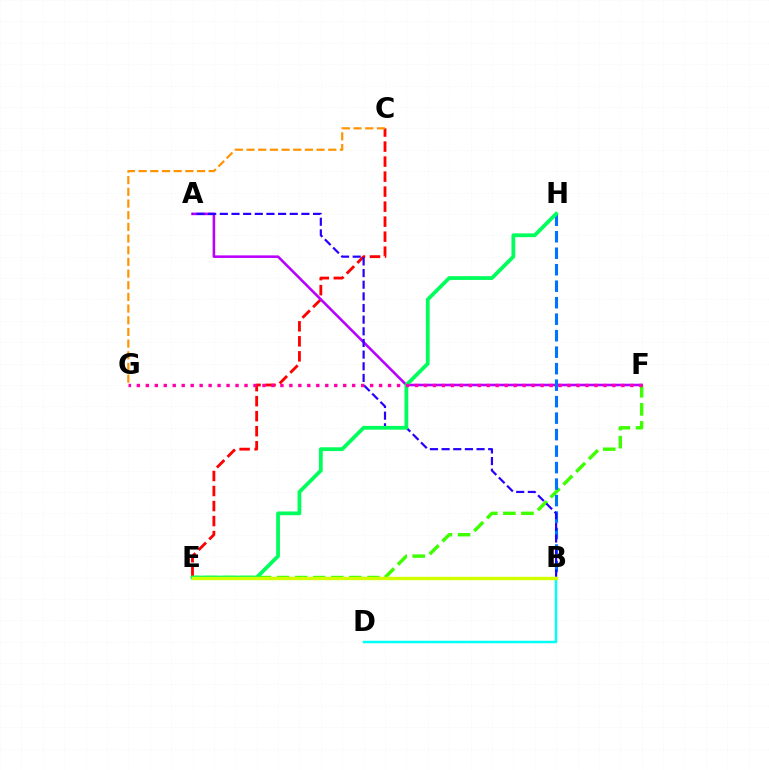{('C', 'E'): [{'color': '#ff0000', 'line_style': 'dashed', 'thickness': 2.04}], ('E', 'F'): [{'color': '#3dff00', 'line_style': 'dashed', 'thickness': 2.45}], ('C', 'G'): [{'color': '#ff9400', 'line_style': 'dashed', 'thickness': 1.59}], ('A', 'F'): [{'color': '#b900ff', 'line_style': 'solid', 'thickness': 1.86}], ('B', 'H'): [{'color': '#0074ff', 'line_style': 'dashed', 'thickness': 2.24}], ('A', 'B'): [{'color': '#2500ff', 'line_style': 'dashed', 'thickness': 1.58}], ('B', 'D'): [{'color': '#00fff6', 'line_style': 'solid', 'thickness': 1.8}], ('E', 'H'): [{'color': '#00ff5c', 'line_style': 'solid', 'thickness': 2.71}], ('B', 'E'): [{'color': '#d1ff00', 'line_style': 'solid', 'thickness': 2.42}], ('F', 'G'): [{'color': '#ff00ac', 'line_style': 'dotted', 'thickness': 2.44}]}